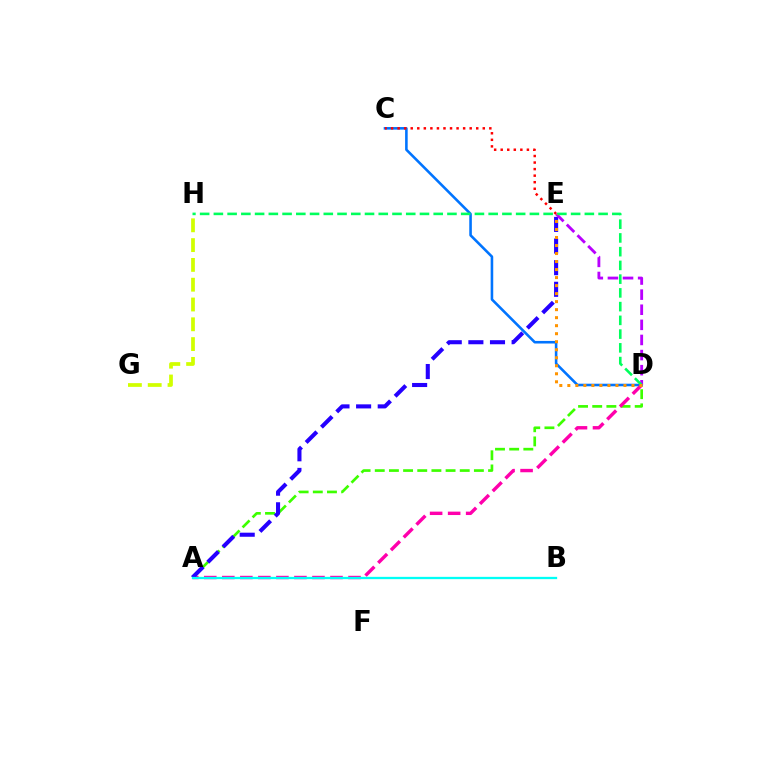{('C', 'D'): [{'color': '#0074ff', 'line_style': 'solid', 'thickness': 1.86}], ('A', 'D'): [{'color': '#3dff00', 'line_style': 'dashed', 'thickness': 1.92}, {'color': '#ff00ac', 'line_style': 'dashed', 'thickness': 2.45}], ('A', 'E'): [{'color': '#2500ff', 'line_style': 'dashed', 'thickness': 2.94}], ('C', 'E'): [{'color': '#ff0000', 'line_style': 'dotted', 'thickness': 1.78}], ('A', 'B'): [{'color': '#00fff6', 'line_style': 'solid', 'thickness': 1.66}], ('D', 'E'): [{'color': '#b900ff', 'line_style': 'dashed', 'thickness': 2.05}, {'color': '#ff9400', 'line_style': 'dotted', 'thickness': 2.18}], ('D', 'H'): [{'color': '#00ff5c', 'line_style': 'dashed', 'thickness': 1.87}], ('G', 'H'): [{'color': '#d1ff00', 'line_style': 'dashed', 'thickness': 2.69}]}